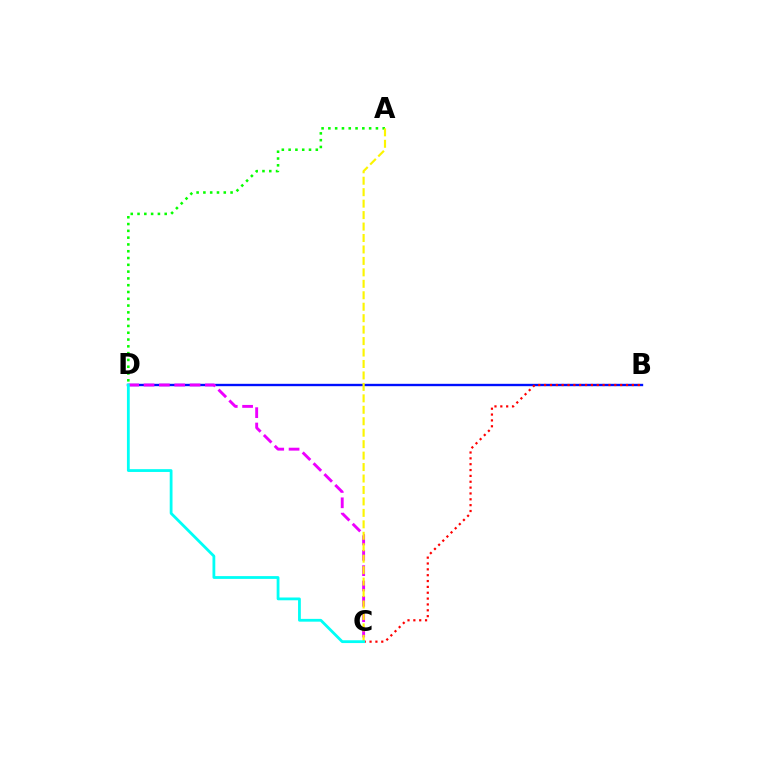{('B', 'D'): [{'color': '#0010ff', 'line_style': 'solid', 'thickness': 1.71}], ('A', 'D'): [{'color': '#08ff00', 'line_style': 'dotted', 'thickness': 1.85}], ('B', 'C'): [{'color': '#ff0000', 'line_style': 'dotted', 'thickness': 1.59}], ('C', 'D'): [{'color': '#ee00ff', 'line_style': 'dashed', 'thickness': 2.08}, {'color': '#00fff6', 'line_style': 'solid', 'thickness': 2.01}], ('A', 'C'): [{'color': '#fcf500', 'line_style': 'dashed', 'thickness': 1.56}]}